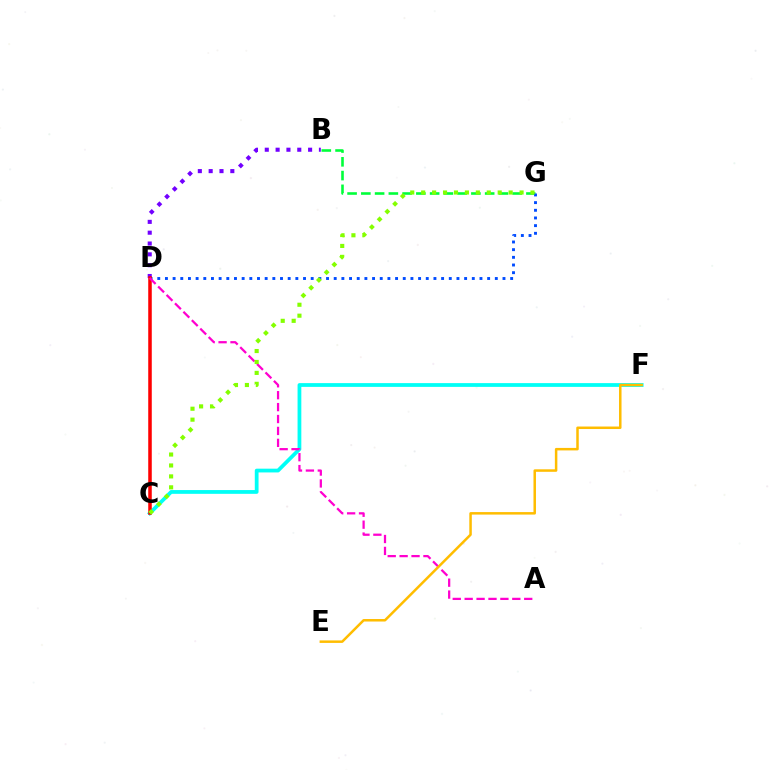{('B', 'G'): [{'color': '#00ff39', 'line_style': 'dashed', 'thickness': 1.87}], ('C', 'F'): [{'color': '#00fff6', 'line_style': 'solid', 'thickness': 2.71}], ('B', 'D'): [{'color': '#7200ff', 'line_style': 'dotted', 'thickness': 2.94}], ('D', 'G'): [{'color': '#004bff', 'line_style': 'dotted', 'thickness': 2.08}], ('C', 'D'): [{'color': '#ff0000', 'line_style': 'solid', 'thickness': 2.54}], ('A', 'D'): [{'color': '#ff00cf', 'line_style': 'dashed', 'thickness': 1.62}], ('E', 'F'): [{'color': '#ffbd00', 'line_style': 'solid', 'thickness': 1.8}], ('C', 'G'): [{'color': '#84ff00', 'line_style': 'dotted', 'thickness': 2.97}]}